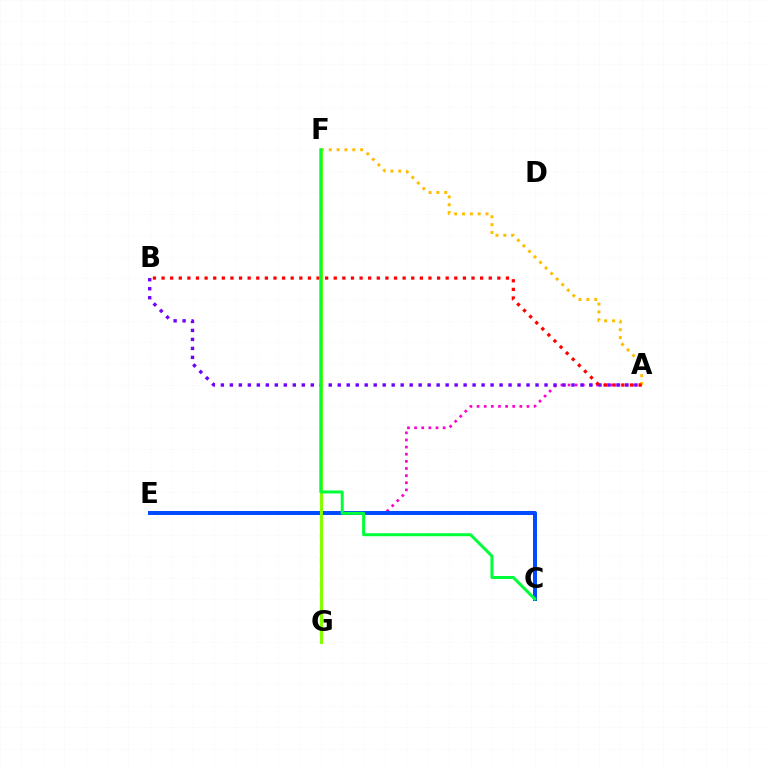{('A', 'E'): [{'color': '#ff00cf', 'line_style': 'dotted', 'thickness': 1.94}], ('A', 'B'): [{'color': '#7200ff', 'line_style': 'dotted', 'thickness': 2.44}, {'color': '#ff0000', 'line_style': 'dotted', 'thickness': 2.34}], ('A', 'F'): [{'color': '#ffbd00', 'line_style': 'dotted', 'thickness': 2.13}], ('C', 'E'): [{'color': '#004bff', 'line_style': 'solid', 'thickness': 2.86}], ('F', 'G'): [{'color': '#00fff6', 'line_style': 'dashed', 'thickness': 1.63}, {'color': '#84ff00', 'line_style': 'solid', 'thickness': 2.17}], ('C', 'F'): [{'color': '#00ff39', 'line_style': 'solid', 'thickness': 2.16}]}